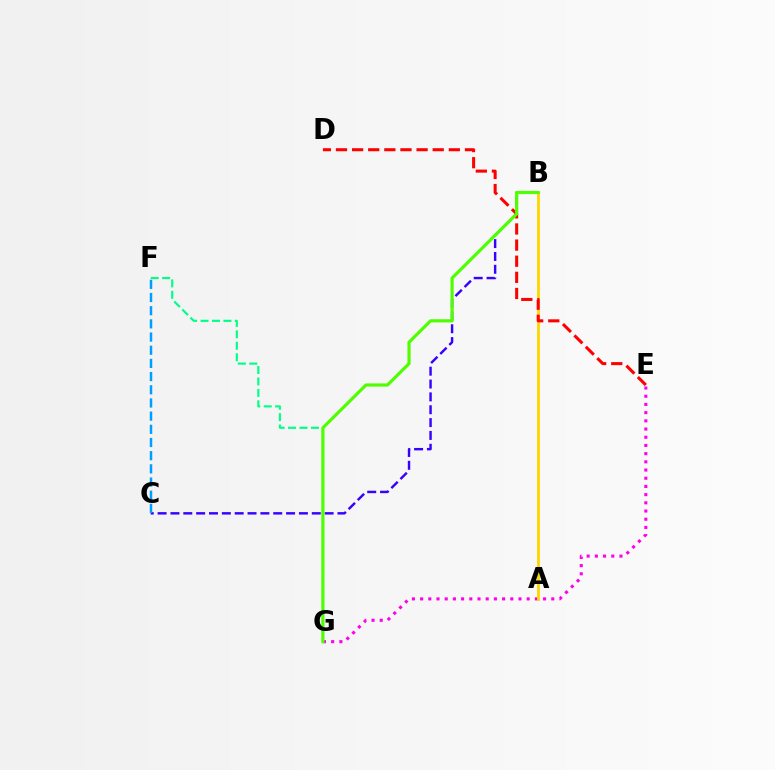{('E', 'G'): [{'color': '#ff00ed', 'line_style': 'dotted', 'thickness': 2.23}], ('A', 'B'): [{'color': '#ffd500', 'line_style': 'solid', 'thickness': 2.03}], ('B', 'C'): [{'color': '#3700ff', 'line_style': 'dashed', 'thickness': 1.75}], ('D', 'E'): [{'color': '#ff0000', 'line_style': 'dashed', 'thickness': 2.19}], ('F', 'G'): [{'color': '#00ff86', 'line_style': 'dashed', 'thickness': 1.55}], ('B', 'G'): [{'color': '#4fff00', 'line_style': 'solid', 'thickness': 2.28}], ('C', 'F'): [{'color': '#009eff', 'line_style': 'dashed', 'thickness': 1.79}]}